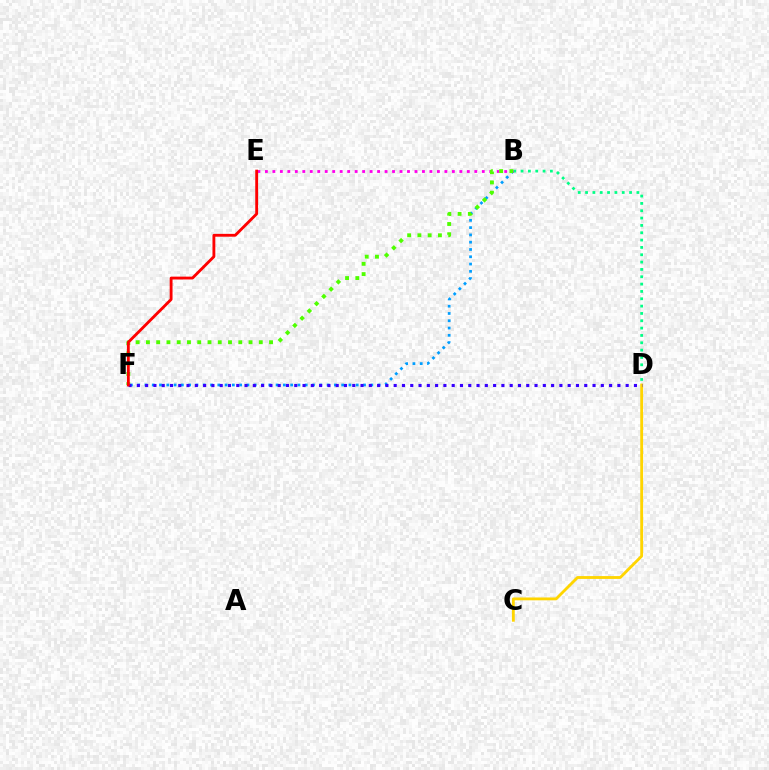{('B', 'D'): [{'color': '#00ff86', 'line_style': 'dotted', 'thickness': 1.99}], ('C', 'D'): [{'color': '#ffd500', 'line_style': 'solid', 'thickness': 2.04}], ('B', 'F'): [{'color': '#009eff', 'line_style': 'dotted', 'thickness': 1.98}, {'color': '#4fff00', 'line_style': 'dotted', 'thickness': 2.79}], ('B', 'E'): [{'color': '#ff00ed', 'line_style': 'dotted', 'thickness': 2.03}], ('D', 'F'): [{'color': '#3700ff', 'line_style': 'dotted', 'thickness': 2.25}], ('E', 'F'): [{'color': '#ff0000', 'line_style': 'solid', 'thickness': 2.05}]}